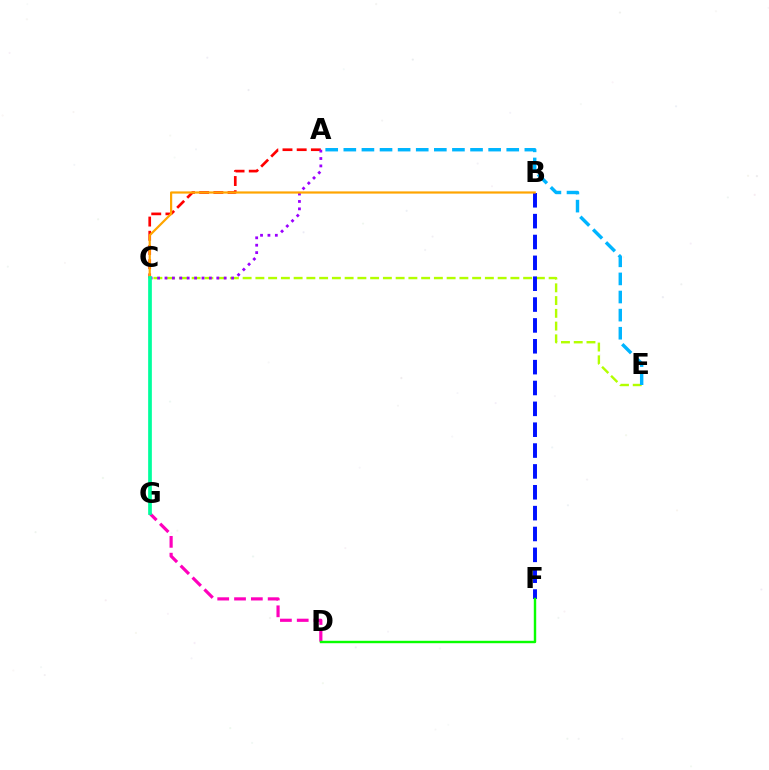{('C', 'E'): [{'color': '#b3ff00', 'line_style': 'dashed', 'thickness': 1.73}], ('B', 'F'): [{'color': '#0010ff', 'line_style': 'dashed', 'thickness': 2.83}], ('A', 'C'): [{'color': '#ff0000', 'line_style': 'dashed', 'thickness': 1.93}, {'color': '#9b00ff', 'line_style': 'dotted', 'thickness': 2.01}], ('D', 'G'): [{'color': '#ff00bd', 'line_style': 'dashed', 'thickness': 2.28}], ('D', 'F'): [{'color': '#08ff00', 'line_style': 'solid', 'thickness': 1.74}], ('A', 'E'): [{'color': '#00b5ff', 'line_style': 'dashed', 'thickness': 2.46}], ('B', 'C'): [{'color': '#ffa500', 'line_style': 'solid', 'thickness': 1.59}], ('C', 'G'): [{'color': '#00ff9d', 'line_style': 'solid', 'thickness': 2.67}]}